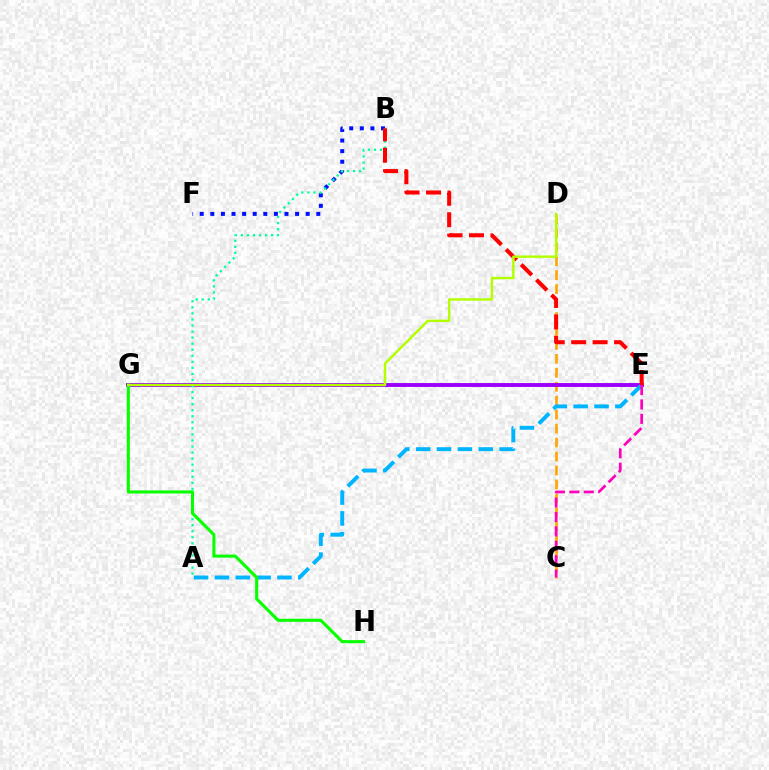{('B', 'F'): [{'color': '#0010ff', 'line_style': 'dotted', 'thickness': 2.88}], ('C', 'D'): [{'color': '#ffa500', 'line_style': 'dashed', 'thickness': 1.9}], ('E', 'G'): [{'color': '#9b00ff', 'line_style': 'solid', 'thickness': 2.8}], ('A', 'B'): [{'color': '#00ff9d', 'line_style': 'dotted', 'thickness': 1.64}], ('A', 'E'): [{'color': '#00b5ff', 'line_style': 'dashed', 'thickness': 2.83}], ('G', 'H'): [{'color': '#08ff00', 'line_style': 'solid', 'thickness': 2.22}], ('B', 'E'): [{'color': '#ff0000', 'line_style': 'dashed', 'thickness': 2.91}], ('D', 'G'): [{'color': '#b3ff00', 'line_style': 'solid', 'thickness': 1.74}], ('C', 'E'): [{'color': '#ff00bd', 'line_style': 'dashed', 'thickness': 1.96}]}